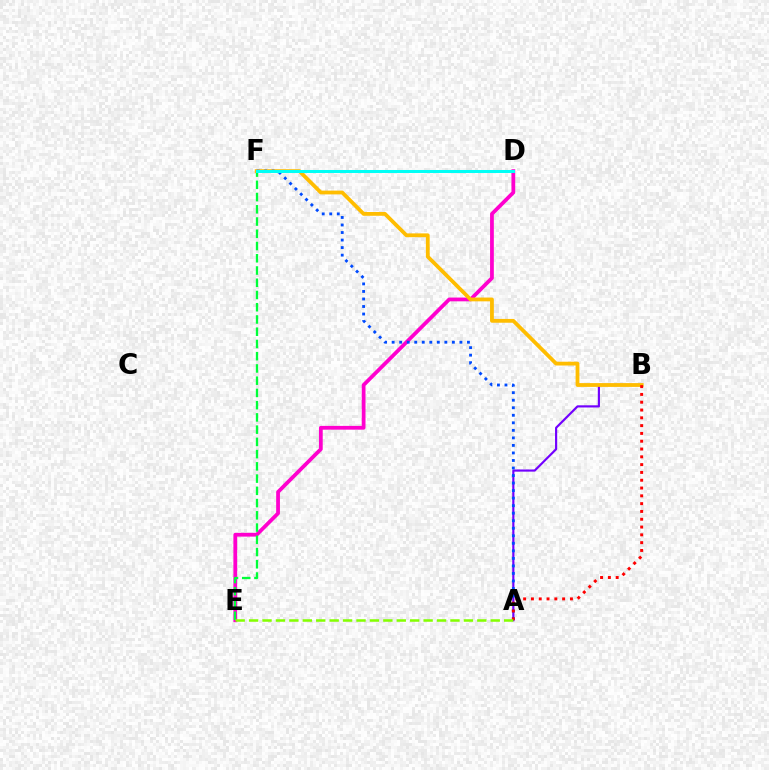{('D', 'E'): [{'color': '#ff00cf', 'line_style': 'solid', 'thickness': 2.71}], ('A', 'B'): [{'color': '#7200ff', 'line_style': 'solid', 'thickness': 1.56}, {'color': '#ff0000', 'line_style': 'dotted', 'thickness': 2.12}], ('E', 'F'): [{'color': '#00ff39', 'line_style': 'dashed', 'thickness': 1.66}], ('B', 'F'): [{'color': '#ffbd00', 'line_style': 'solid', 'thickness': 2.73}], ('A', 'F'): [{'color': '#004bff', 'line_style': 'dotted', 'thickness': 2.05}], ('A', 'E'): [{'color': '#84ff00', 'line_style': 'dashed', 'thickness': 1.82}], ('D', 'F'): [{'color': '#00fff6', 'line_style': 'solid', 'thickness': 2.18}]}